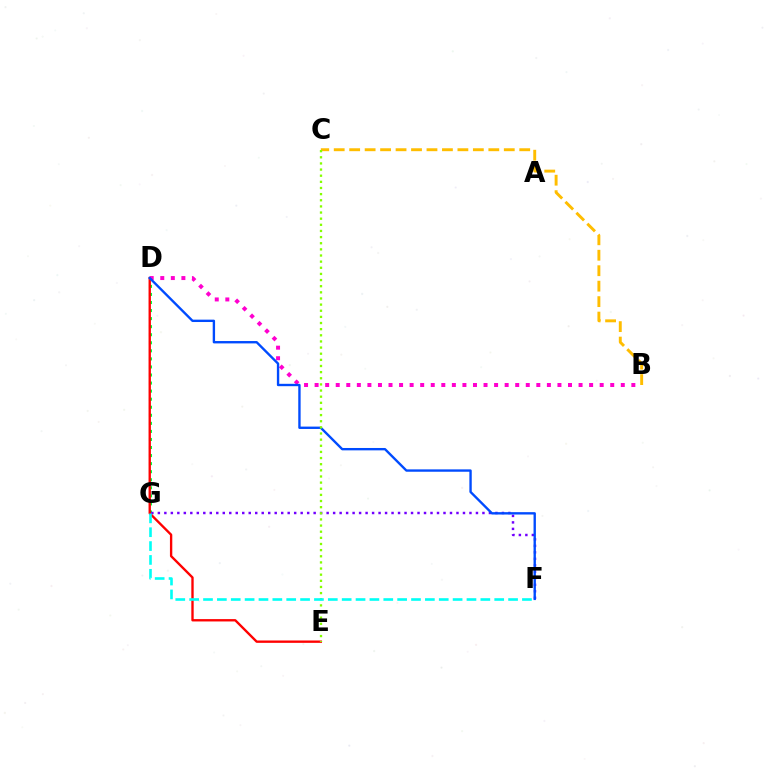{('D', 'G'): [{'color': '#00ff39', 'line_style': 'dotted', 'thickness': 2.19}], ('D', 'E'): [{'color': '#ff0000', 'line_style': 'solid', 'thickness': 1.7}], ('F', 'G'): [{'color': '#7200ff', 'line_style': 'dotted', 'thickness': 1.76}, {'color': '#00fff6', 'line_style': 'dashed', 'thickness': 1.88}], ('B', 'C'): [{'color': '#ffbd00', 'line_style': 'dashed', 'thickness': 2.1}], ('B', 'D'): [{'color': '#ff00cf', 'line_style': 'dotted', 'thickness': 2.87}], ('D', 'F'): [{'color': '#004bff', 'line_style': 'solid', 'thickness': 1.71}], ('C', 'E'): [{'color': '#84ff00', 'line_style': 'dotted', 'thickness': 1.67}]}